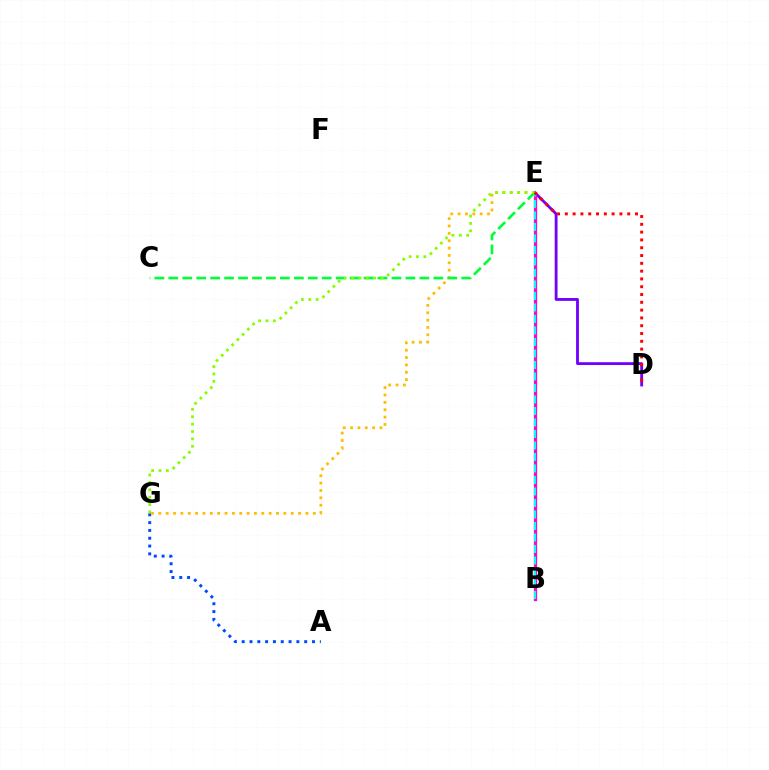{('A', 'G'): [{'color': '#004bff', 'line_style': 'dotted', 'thickness': 2.12}], ('D', 'E'): [{'color': '#7200ff', 'line_style': 'solid', 'thickness': 2.03}, {'color': '#ff0000', 'line_style': 'dotted', 'thickness': 2.12}], ('E', 'G'): [{'color': '#ffbd00', 'line_style': 'dotted', 'thickness': 2.0}, {'color': '#84ff00', 'line_style': 'dotted', 'thickness': 2.0}], ('B', 'E'): [{'color': '#ff00cf', 'line_style': 'solid', 'thickness': 2.34}, {'color': '#00fff6', 'line_style': 'dashed', 'thickness': 1.56}], ('C', 'E'): [{'color': '#00ff39', 'line_style': 'dashed', 'thickness': 1.89}]}